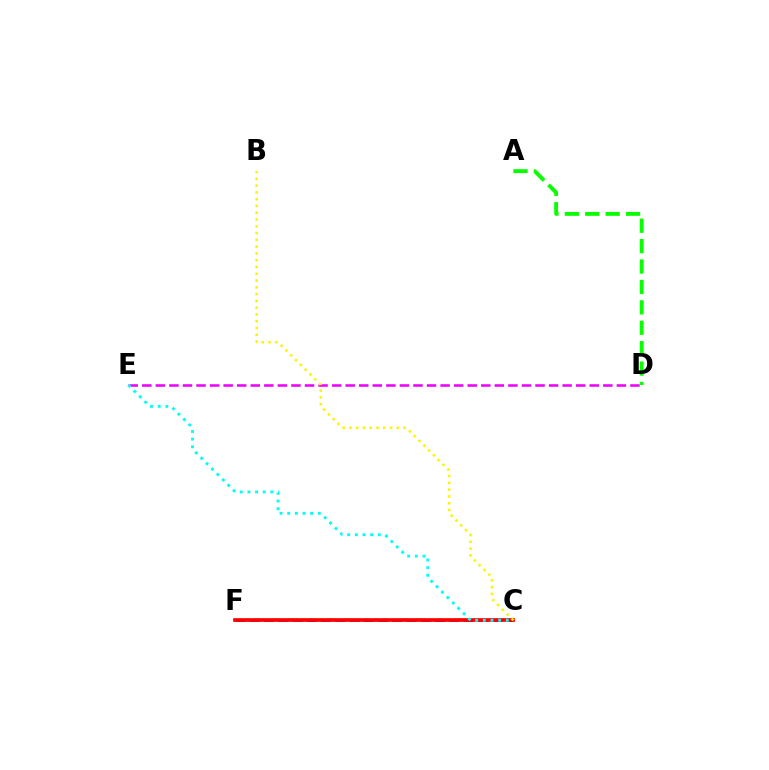{('D', 'E'): [{'color': '#ee00ff', 'line_style': 'dashed', 'thickness': 1.84}], ('C', 'F'): [{'color': '#0010ff', 'line_style': 'dashed', 'thickness': 1.94}, {'color': '#ff0000', 'line_style': 'solid', 'thickness': 2.66}], ('A', 'D'): [{'color': '#08ff00', 'line_style': 'dashed', 'thickness': 2.77}], ('C', 'E'): [{'color': '#00fff6', 'line_style': 'dotted', 'thickness': 2.08}], ('B', 'C'): [{'color': '#fcf500', 'line_style': 'dotted', 'thickness': 1.84}]}